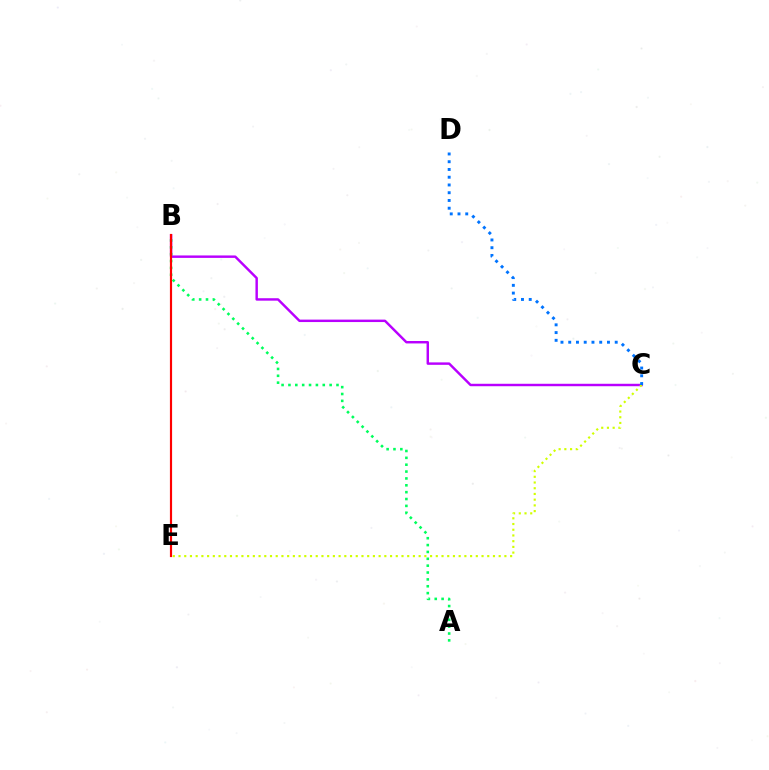{('B', 'C'): [{'color': '#b900ff', 'line_style': 'solid', 'thickness': 1.76}], ('A', 'B'): [{'color': '#00ff5c', 'line_style': 'dotted', 'thickness': 1.86}], ('C', 'E'): [{'color': '#d1ff00', 'line_style': 'dotted', 'thickness': 1.55}], ('B', 'E'): [{'color': '#ff0000', 'line_style': 'solid', 'thickness': 1.56}], ('C', 'D'): [{'color': '#0074ff', 'line_style': 'dotted', 'thickness': 2.11}]}